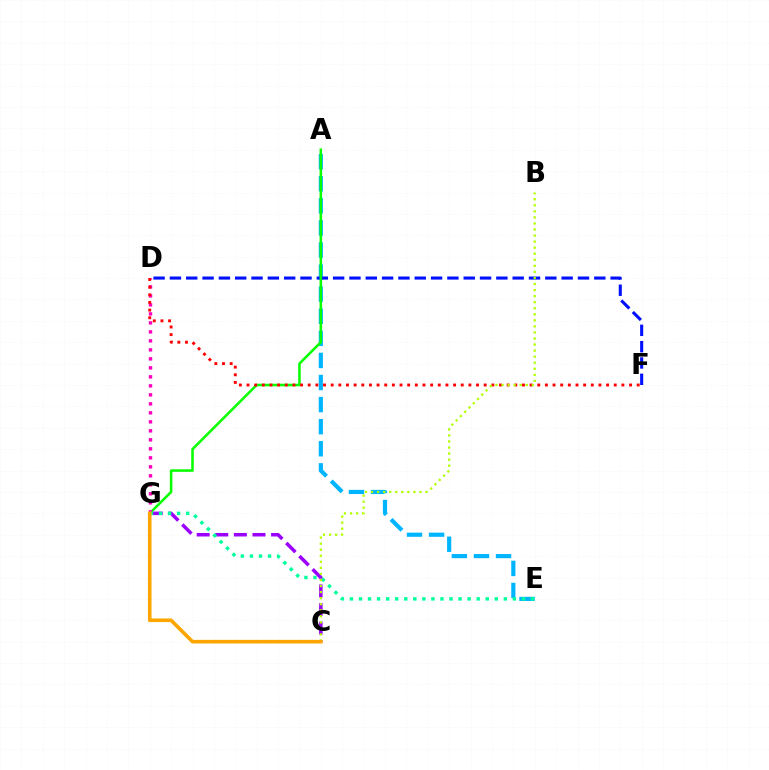{('C', 'G'): [{'color': '#9b00ff', 'line_style': 'dashed', 'thickness': 2.53}, {'color': '#ffa500', 'line_style': 'solid', 'thickness': 2.6}], ('A', 'E'): [{'color': '#00b5ff', 'line_style': 'dashed', 'thickness': 3.0}], ('D', 'F'): [{'color': '#0010ff', 'line_style': 'dashed', 'thickness': 2.22}, {'color': '#ff0000', 'line_style': 'dotted', 'thickness': 2.08}], ('A', 'G'): [{'color': '#08ff00', 'line_style': 'solid', 'thickness': 1.84}], ('D', 'G'): [{'color': '#ff00bd', 'line_style': 'dotted', 'thickness': 2.44}], ('E', 'G'): [{'color': '#00ff9d', 'line_style': 'dotted', 'thickness': 2.46}], ('B', 'C'): [{'color': '#b3ff00', 'line_style': 'dotted', 'thickness': 1.65}]}